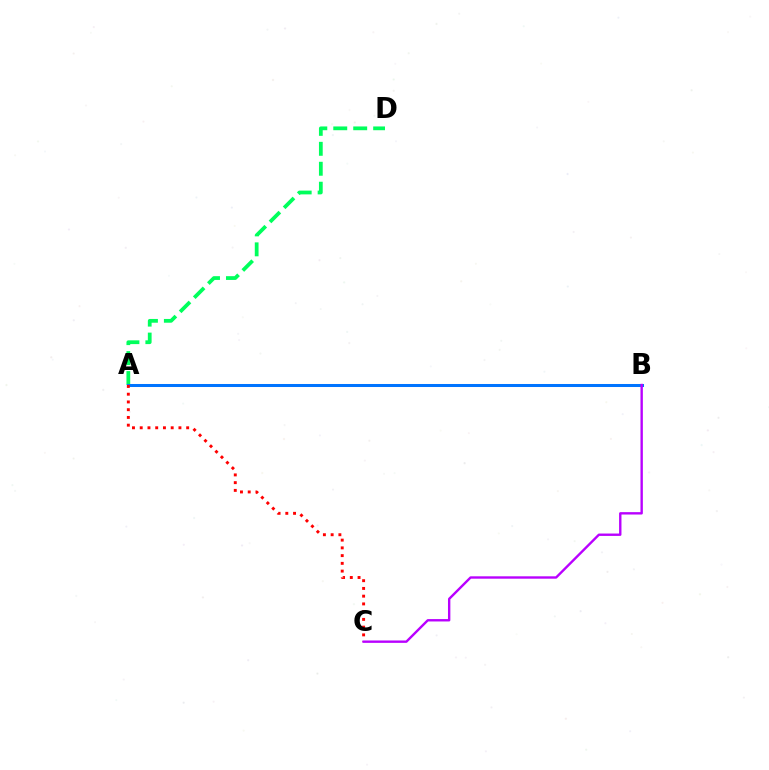{('A', 'D'): [{'color': '#00ff5c', 'line_style': 'dashed', 'thickness': 2.71}], ('A', 'B'): [{'color': '#d1ff00', 'line_style': 'solid', 'thickness': 1.92}, {'color': '#0074ff', 'line_style': 'solid', 'thickness': 2.18}], ('A', 'C'): [{'color': '#ff0000', 'line_style': 'dotted', 'thickness': 2.1}], ('B', 'C'): [{'color': '#b900ff', 'line_style': 'solid', 'thickness': 1.72}]}